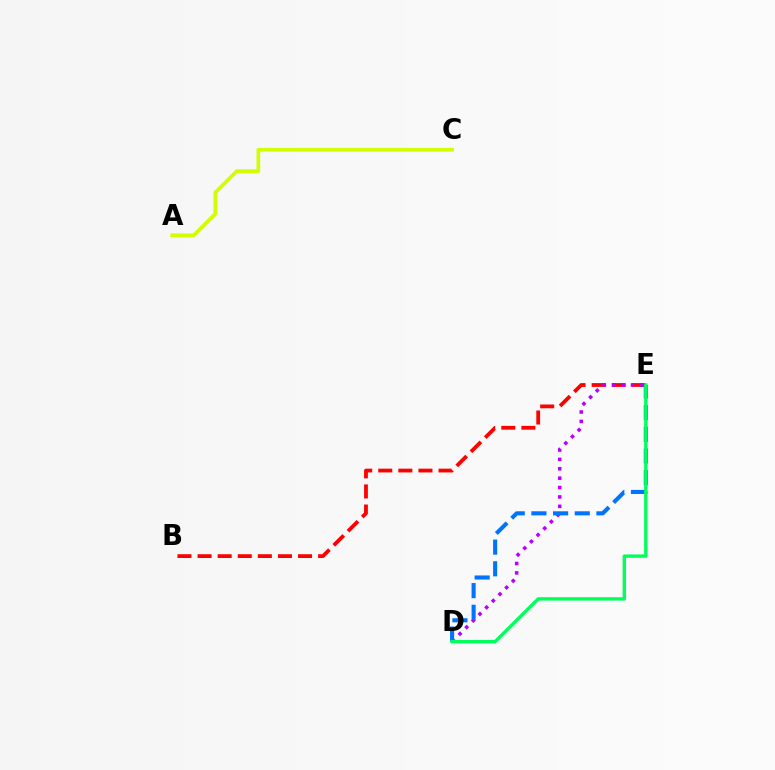{('B', 'E'): [{'color': '#ff0000', 'line_style': 'dashed', 'thickness': 2.73}], ('D', 'E'): [{'color': '#b900ff', 'line_style': 'dotted', 'thickness': 2.55}, {'color': '#0074ff', 'line_style': 'dashed', 'thickness': 2.94}, {'color': '#00ff5c', 'line_style': 'solid', 'thickness': 2.42}], ('A', 'C'): [{'color': '#d1ff00', 'line_style': 'solid', 'thickness': 2.66}]}